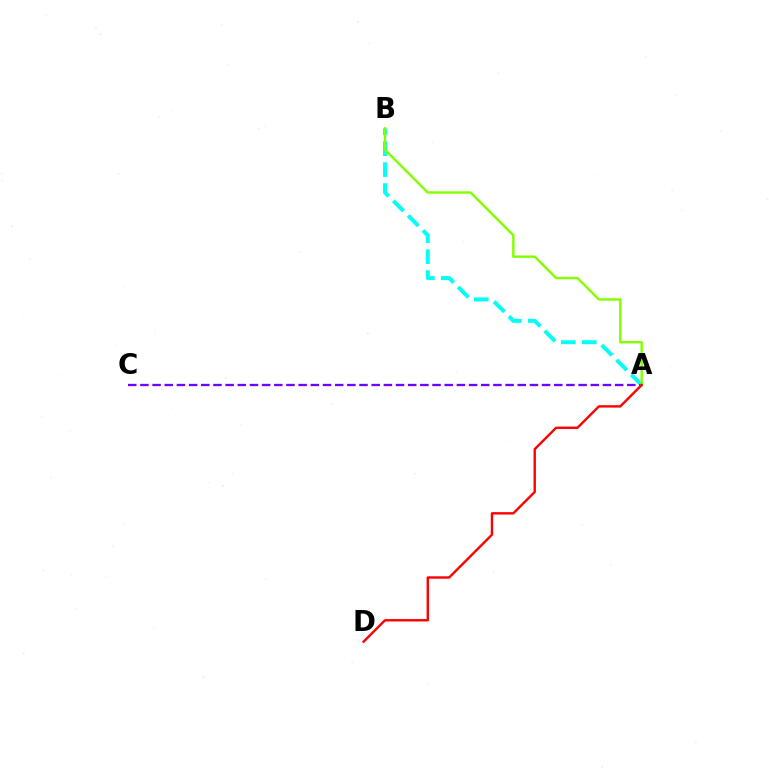{('A', 'B'): [{'color': '#00fff6', 'line_style': 'dashed', 'thickness': 2.85}, {'color': '#84ff00', 'line_style': 'solid', 'thickness': 1.75}], ('A', 'C'): [{'color': '#7200ff', 'line_style': 'dashed', 'thickness': 1.65}], ('A', 'D'): [{'color': '#ff0000', 'line_style': 'solid', 'thickness': 1.72}]}